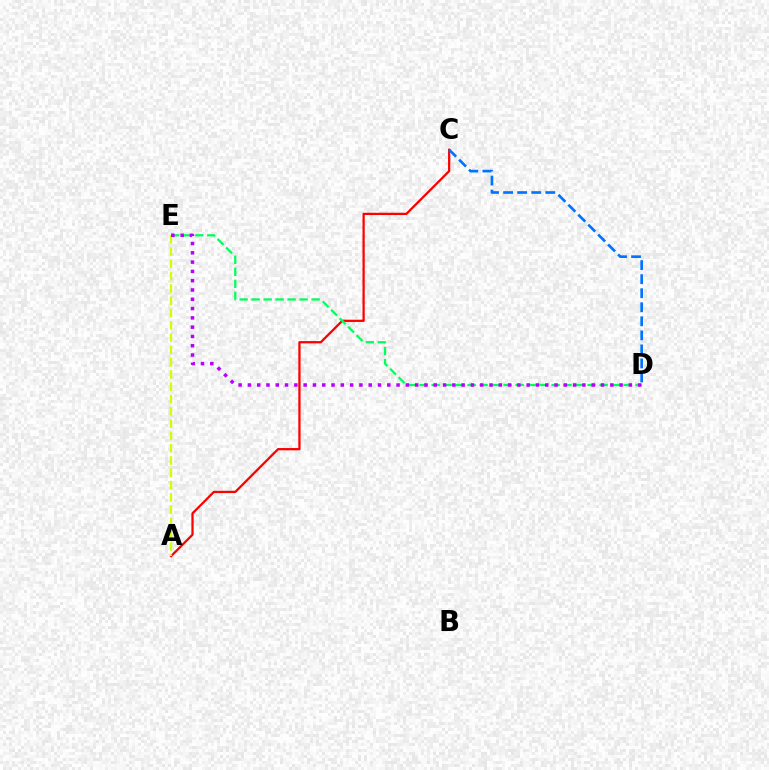{('A', 'C'): [{'color': '#ff0000', 'line_style': 'solid', 'thickness': 1.63}], ('D', 'E'): [{'color': '#00ff5c', 'line_style': 'dashed', 'thickness': 1.63}, {'color': '#b900ff', 'line_style': 'dotted', 'thickness': 2.52}], ('C', 'D'): [{'color': '#0074ff', 'line_style': 'dashed', 'thickness': 1.91}], ('A', 'E'): [{'color': '#d1ff00', 'line_style': 'dashed', 'thickness': 1.67}]}